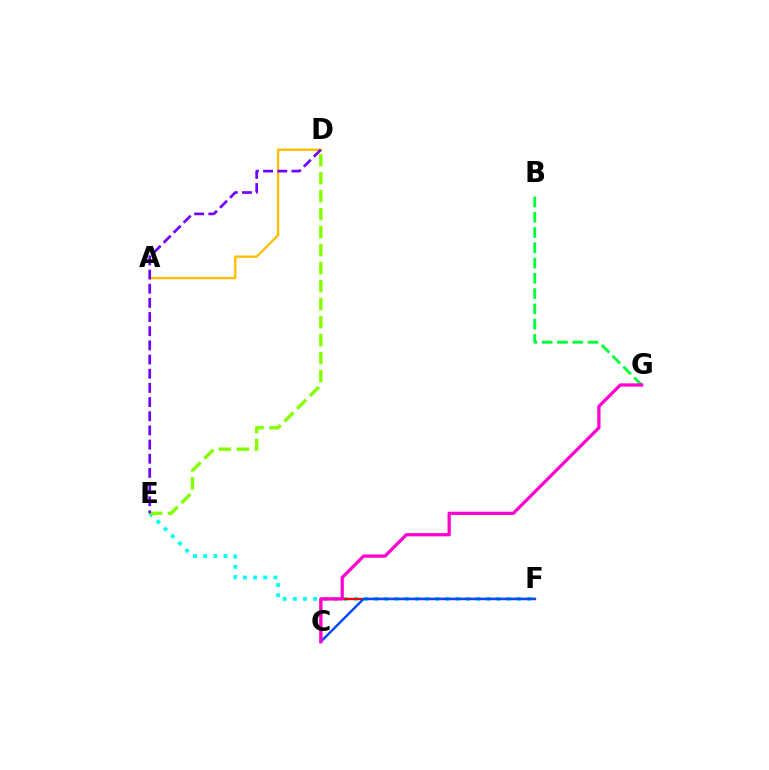{('B', 'G'): [{'color': '#00ff39', 'line_style': 'dashed', 'thickness': 2.07}], ('A', 'D'): [{'color': '#ffbd00', 'line_style': 'solid', 'thickness': 1.69}], ('E', 'F'): [{'color': '#00fff6', 'line_style': 'dotted', 'thickness': 2.77}], ('D', 'E'): [{'color': '#84ff00', 'line_style': 'dashed', 'thickness': 2.44}, {'color': '#7200ff', 'line_style': 'dashed', 'thickness': 1.92}], ('C', 'F'): [{'color': '#ff0000', 'line_style': 'solid', 'thickness': 1.63}, {'color': '#004bff', 'line_style': 'solid', 'thickness': 1.75}], ('C', 'G'): [{'color': '#ff00cf', 'line_style': 'solid', 'thickness': 2.34}]}